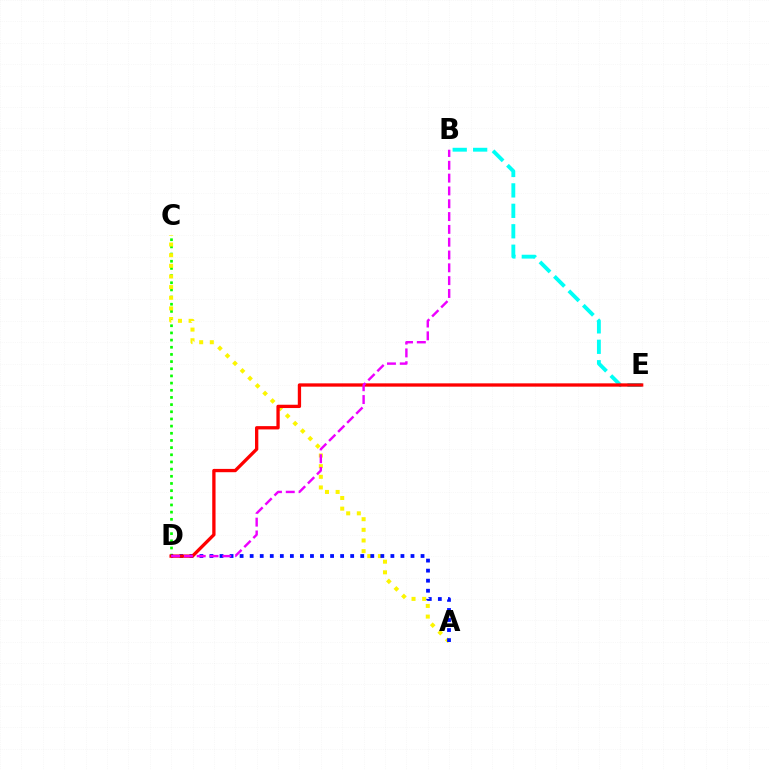{('C', 'D'): [{'color': '#08ff00', 'line_style': 'dotted', 'thickness': 1.95}], ('A', 'C'): [{'color': '#fcf500', 'line_style': 'dotted', 'thickness': 2.89}], ('B', 'E'): [{'color': '#00fff6', 'line_style': 'dashed', 'thickness': 2.78}], ('A', 'D'): [{'color': '#0010ff', 'line_style': 'dotted', 'thickness': 2.73}], ('D', 'E'): [{'color': '#ff0000', 'line_style': 'solid', 'thickness': 2.38}], ('B', 'D'): [{'color': '#ee00ff', 'line_style': 'dashed', 'thickness': 1.74}]}